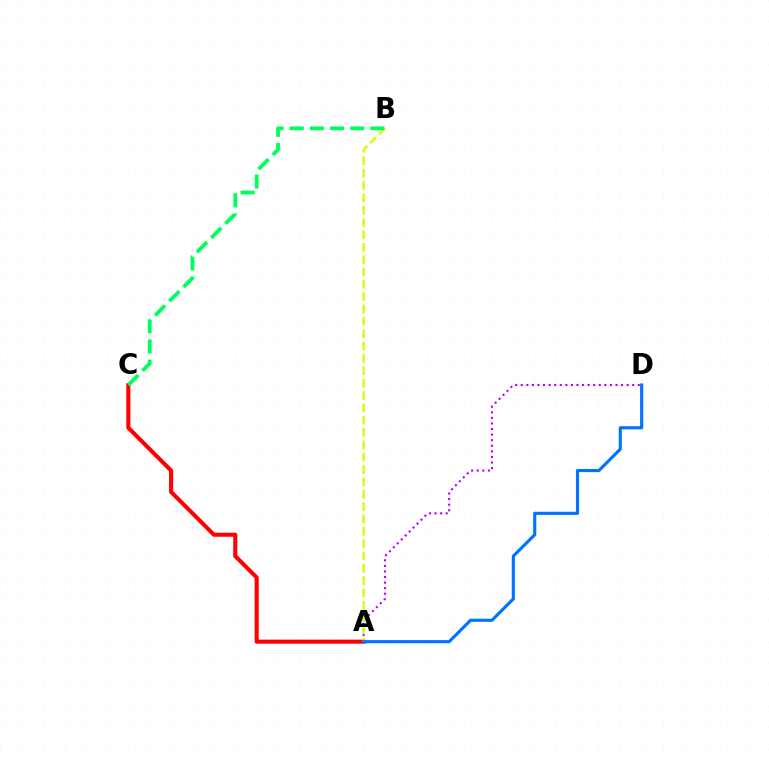{('A', 'C'): [{'color': '#ff0000', 'line_style': 'solid', 'thickness': 2.93}], ('A', 'D'): [{'color': '#b900ff', 'line_style': 'dotted', 'thickness': 1.51}, {'color': '#0074ff', 'line_style': 'solid', 'thickness': 2.26}], ('A', 'B'): [{'color': '#d1ff00', 'line_style': 'dashed', 'thickness': 1.68}], ('B', 'C'): [{'color': '#00ff5c', 'line_style': 'dashed', 'thickness': 2.74}]}